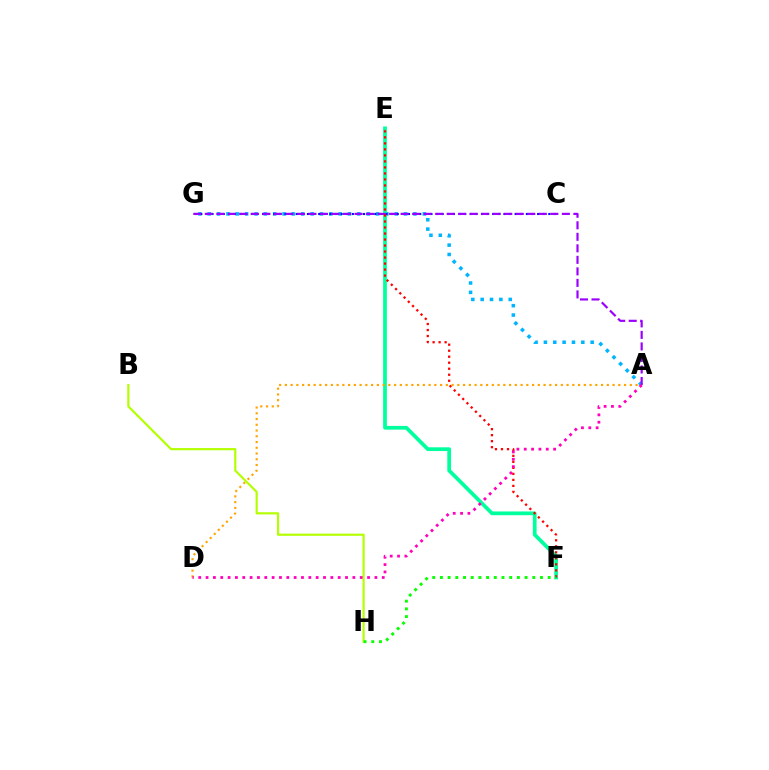{('A', 'G'): [{'color': '#00b5ff', 'line_style': 'dotted', 'thickness': 2.54}, {'color': '#9b00ff', 'line_style': 'dashed', 'thickness': 1.56}], ('E', 'F'): [{'color': '#00ff9d', 'line_style': 'solid', 'thickness': 2.68}, {'color': '#ff0000', 'line_style': 'dotted', 'thickness': 1.63}], ('A', 'D'): [{'color': '#ffa500', 'line_style': 'dotted', 'thickness': 1.56}, {'color': '#ff00bd', 'line_style': 'dotted', 'thickness': 1.99}], ('C', 'G'): [{'color': '#0010ff', 'line_style': 'dotted', 'thickness': 1.53}], ('B', 'H'): [{'color': '#b3ff00', 'line_style': 'solid', 'thickness': 1.56}], ('F', 'H'): [{'color': '#08ff00', 'line_style': 'dotted', 'thickness': 2.09}]}